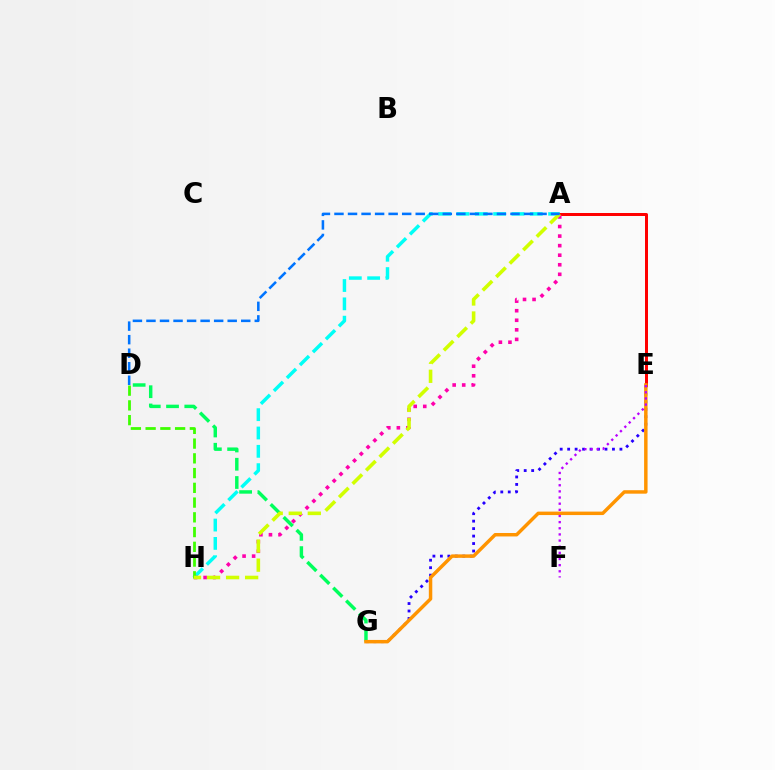{('D', 'G'): [{'color': '#00ff5c', 'line_style': 'dashed', 'thickness': 2.48}], ('A', 'H'): [{'color': '#00fff6', 'line_style': 'dashed', 'thickness': 2.49}, {'color': '#ff00ac', 'line_style': 'dotted', 'thickness': 2.6}, {'color': '#d1ff00', 'line_style': 'dashed', 'thickness': 2.59}], ('A', 'E'): [{'color': '#ff0000', 'line_style': 'solid', 'thickness': 2.16}], ('E', 'G'): [{'color': '#2500ff', 'line_style': 'dotted', 'thickness': 2.03}, {'color': '#ff9400', 'line_style': 'solid', 'thickness': 2.49}], ('E', 'F'): [{'color': '#b900ff', 'line_style': 'dotted', 'thickness': 1.67}], ('D', 'H'): [{'color': '#3dff00', 'line_style': 'dashed', 'thickness': 2.0}], ('A', 'D'): [{'color': '#0074ff', 'line_style': 'dashed', 'thickness': 1.84}]}